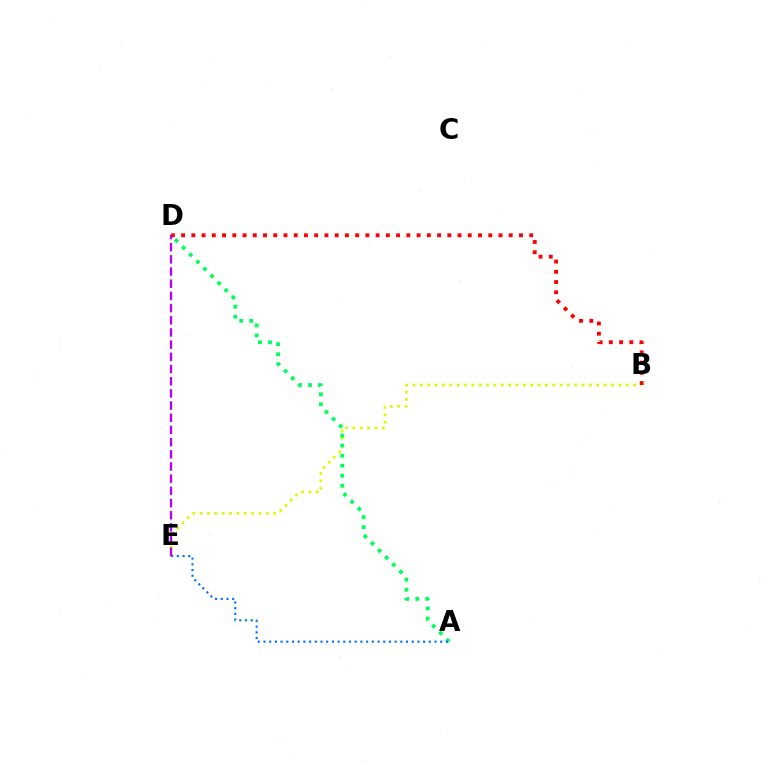{('B', 'E'): [{'color': '#d1ff00', 'line_style': 'dotted', 'thickness': 2.0}], ('A', 'D'): [{'color': '#00ff5c', 'line_style': 'dotted', 'thickness': 2.73}], ('A', 'E'): [{'color': '#0074ff', 'line_style': 'dotted', 'thickness': 1.55}], ('B', 'D'): [{'color': '#ff0000', 'line_style': 'dotted', 'thickness': 2.78}], ('D', 'E'): [{'color': '#b900ff', 'line_style': 'dashed', 'thickness': 1.65}]}